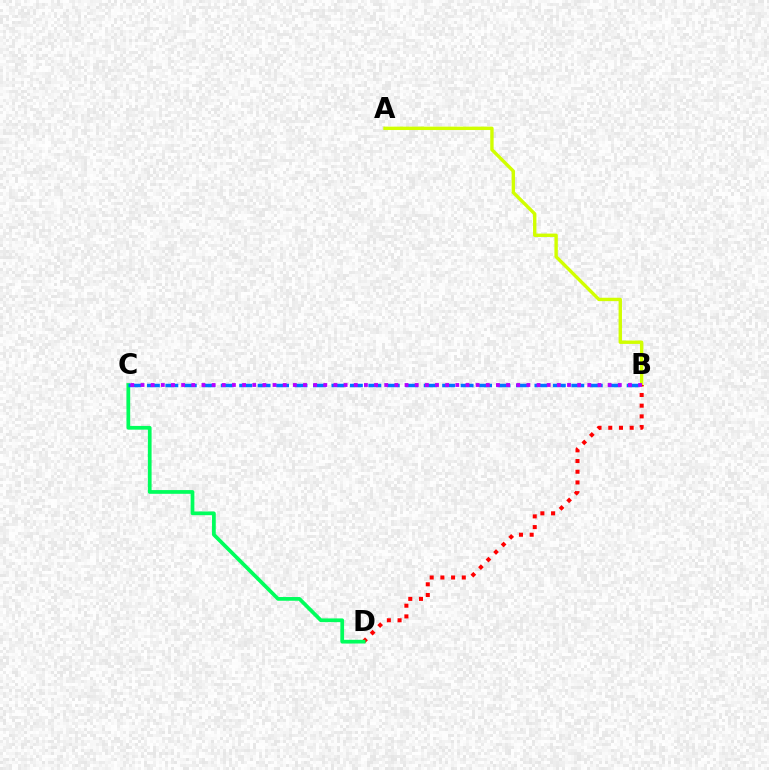{('A', 'B'): [{'color': '#d1ff00', 'line_style': 'solid', 'thickness': 2.44}], ('B', 'D'): [{'color': '#ff0000', 'line_style': 'dotted', 'thickness': 2.91}], ('C', 'D'): [{'color': '#00ff5c', 'line_style': 'solid', 'thickness': 2.68}], ('B', 'C'): [{'color': '#0074ff', 'line_style': 'dashed', 'thickness': 2.51}, {'color': '#b900ff', 'line_style': 'dotted', 'thickness': 2.76}]}